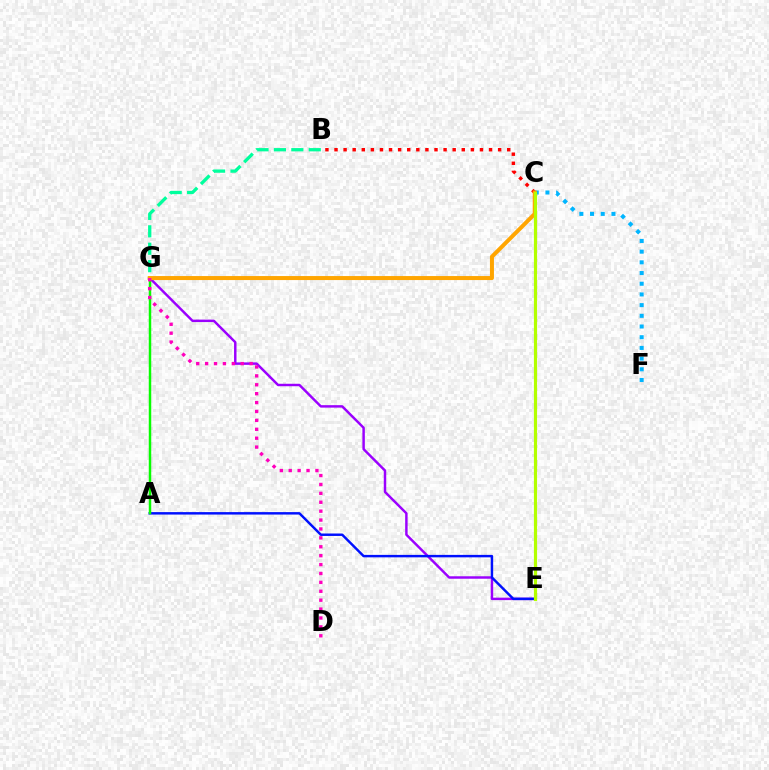{('B', 'G'): [{'color': '#00ff9d', 'line_style': 'dashed', 'thickness': 2.37}], ('E', 'G'): [{'color': '#9b00ff', 'line_style': 'solid', 'thickness': 1.77}], ('A', 'E'): [{'color': '#0010ff', 'line_style': 'solid', 'thickness': 1.76}], ('A', 'G'): [{'color': '#08ff00', 'line_style': 'solid', 'thickness': 1.78}], ('B', 'C'): [{'color': '#ff0000', 'line_style': 'dotted', 'thickness': 2.47}], ('C', 'F'): [{'color': '#00b5ff', 'line_style': 'dotted', 'thickness': 2.91}], ('C', 'G'): [{'color': '#ffa500', 'line_style': 'solid', 'thickness': 2.88}], ('D', 'G'): [{'color': '#ff00bd', 'line_style': 'dotted', 'thickness': 2.42}], ('C', 'E'): [{'color': '#b3ff00', 'line_style': 'solid', 'thickness': 2.28}]}